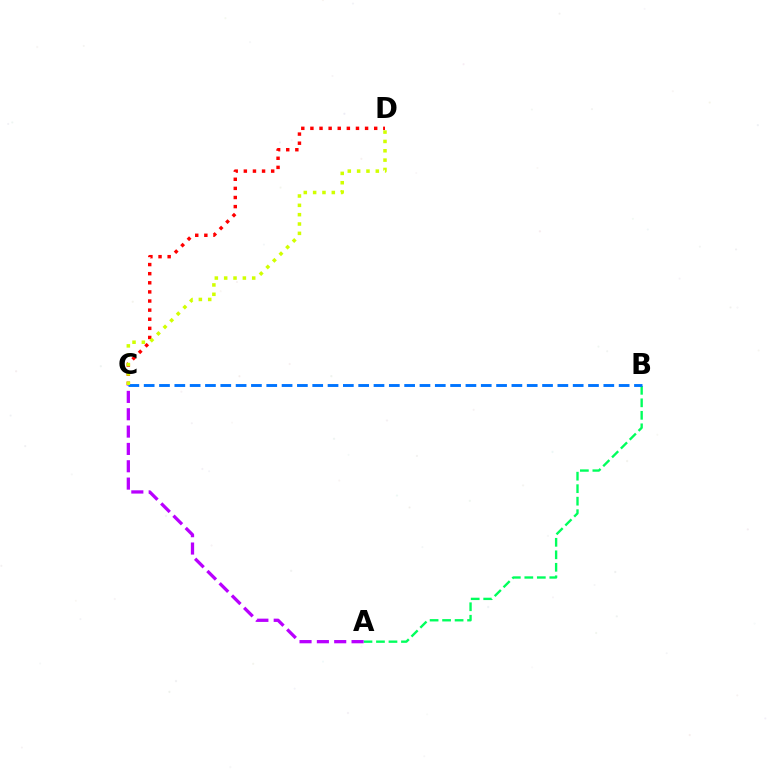{('A', 'B'): [{'color': '#00ff5c', 'line_style': 'dashed', 'thickness': 1.7}], ('A', 'C'): [{'color': '#b900ff', 'line_style': 'dashed', 'thickness': 2.36}], ('B', 'C'): [{'color': '#0074ff', 'line_style': 'dashed', 'thickness': 2.08}], ('C', 'D'): [{'color': '#ff0000', 'line_style': 'dotted', 'thickness': 2.48}, {'color': '#d1ff00', 'line_style': 'dotted', 'thickness': 2.54}]}